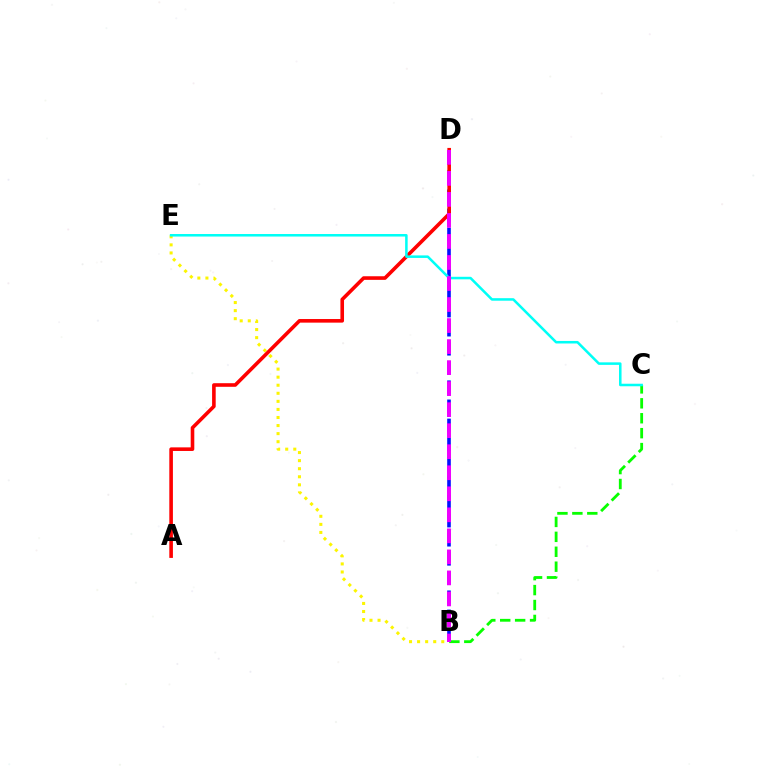{('B', 'D'): [{'color': '#0010ff', 'line_style': 'dashed', 'thickness': 2.59}, {'color': '#ee00ff', 'line_style': 'dashed', 'thickness': 2.86}], ('B', 'E'): [{'color': '#fcf500', 'line_style': 'dotted', 'thickness': 2.19}], ('B', 'C'): [{'color': '#08ff00', 'line_style': 'dashed', 'thickness': 2.03}], ('A', 'D'): [{'color': '#ff0000', 'line_style': 'solid', 'thickness': 2.59}], ('C', 'E'): [{'color': '#00fff6', 'line_style': 'solid', 'thickness': 1.82}]}